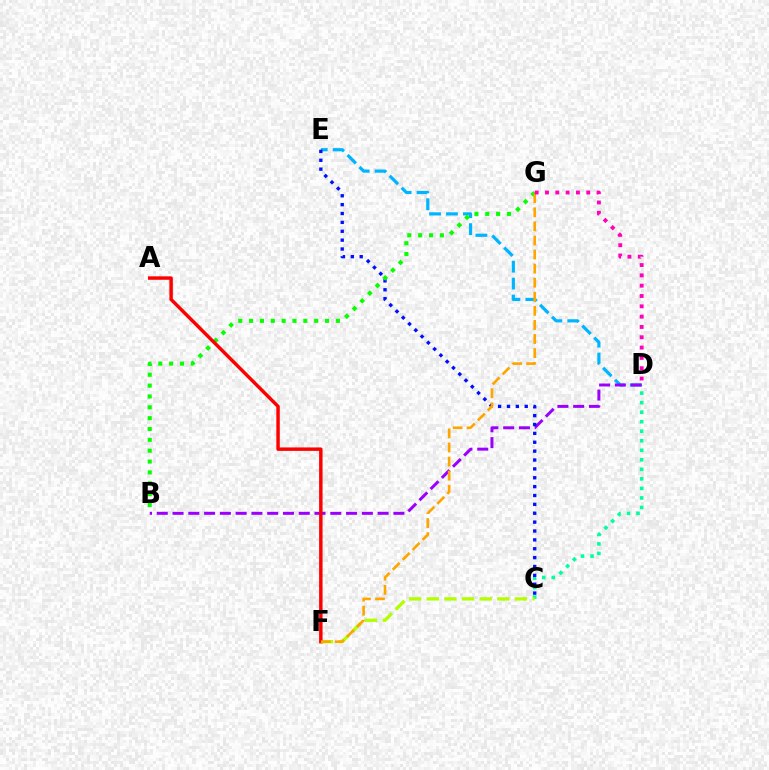{('C', 'D'): [{'color': '#00ff9d', 'line_style': 'dotted', 'thickness': 2.59}], ('D', 'E'): [{'color': '#00b5ff', 'line_style': 'dashed', 'thickness': 2.3}], ('C', 'F'): [{'color': '#b3ff00', 'line_style': 'dashed', 'thickness': 2.4}], ('B', 'D'): [{'color': '#9b00ff', 'line_style': 'dashed', 'thickness': 2.14}], ('C', 'E'): [{'color': '#0010ff', 'line_style': 'dotted', 'thickness': 2.41}], ('B', 'G'): [{'color': '#08ff00', 'line_style': 'dotted', 'thickness': 2.95}], ('A', 'F'): [{'color': '#ff0000', 'line_style': 'solid', 'thickness': 2.48}], ('F', 'G'): [{'color': '#ffa500', 'line_style': 'dashed', 'thickness': 1.91}], ('D', 'G'): [{'color': '#ff00bd', 'line_style': 'dotted', 'thickness': 2.8}]}